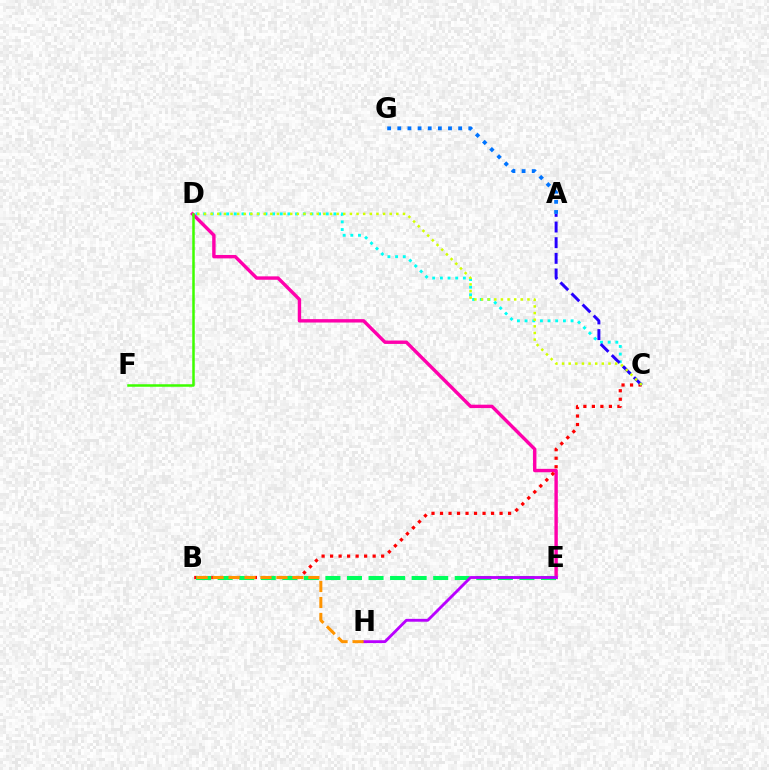{('C', 'D'): [{'color': '#00fff6', 'line_style': 'dotted', 'thickness': 2.08}, {'color': '#d1ff00', 'line_style': 'dotted', 'thickness': 1.8}], ('D', 'E'): [{'color': '#ff00ac', 'line_style': 'solid', 'thickness': 2.45}], ('B', 'C'): [{'color': '#ff0000', 'line_style': 'dotted', 'thickness': 2.31}], ('A', 'C'): [{'color': '#2500ff', 'line_style': 'dashed', 'thickness': 2.13}], ('B', 'E'): [{'color': '#00ff5c', 'line_style': 'dashed', 'thickness': 2.93}], ('E', 'H'): [{'color': '#b900ff', 'line_style': 'solid', 'thickness': 2.06}], ('D', 'F'): [{'color': '#3dff00', 'line_style': 'solid', 'thickness': 1.8}], ('B', 'H'): [{'color': '#ff9400', 'line_style': 'dashed', 'thickness': 2.17}], ('A', 'G'): [{'color': '#0074ff', 'line_style': 'dotted', 'thickness': 2.76}]}